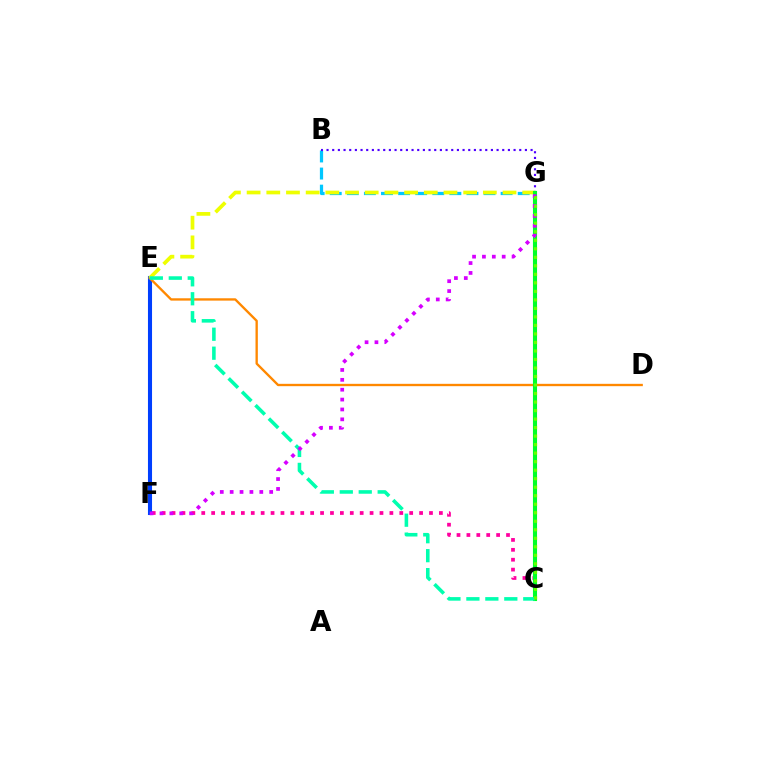{('E', 'F'): [{'color': '#ff0000', 'line_style': 'dotted', 'thickness': 2.85}, {'color': '#003fff', 'line_style': 'solid', 'thickness': 2.93}], ('C', 'F'): [{'color': '#ff00a0', 'line_style': 'dotted', 'thickness': 2.69}], ('B', 'G'): [{'color': '#00c7ff', 'line_style': 'dashed', 'thickness': 2.32}, {'color': '#4f00ff', 'line_style': 'dotted', 'thickness': 1.54}], ('D', 'E'): [{'color': '#ff8800', 'line_style': 'solid', 'thickness': 1.69}], ('E', 'G'): [{'color': '#eeff00', 'line_style': 'dashed', 'thickness': 2.67}], ('C', 'G'): [{'color': '#00ff27', 'line_style': 'solid', 'thickness': 2.95}, {'color': '#66ff00', 'line_style': 'dotted', 'thickness': 2.31}], ('C', 'E'): [{'color': '#00ffaf', 'line_style': 'dashed', 'thickness': 2.58}], ('F', 'G'): [{'color': '#d600ff', 'line_style': 'dotted', 'thickness': 2.68}]}